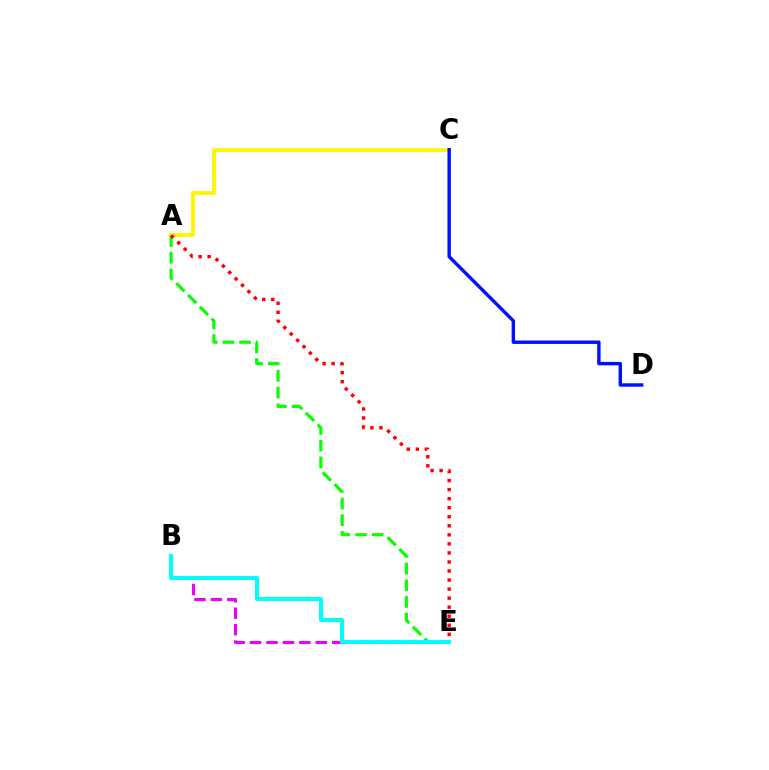{('A', 'C'): [{'color': '#fcf500', 'line_style': 'solid', 'thickness': 2.71}], ('B', 'E'): [{'color': '#ee00ff', 'line_style': 'dashed', 'thickness': 2.23}, {'color': '#00fff6', 'line_style': 'solid', 'thickness': 2.88}], ('A', 'E'): [{'color': '#08ff00', 'line_style': 'dashed', 'thickness': 2.26}, {'color': '#ff0000', 'line_style': 'dotted', 'thickness': 2.46}], ('C', 'D'): [{'color': '#0010ff', 'line_style': 'solid', 'thickness': 2.46}]}